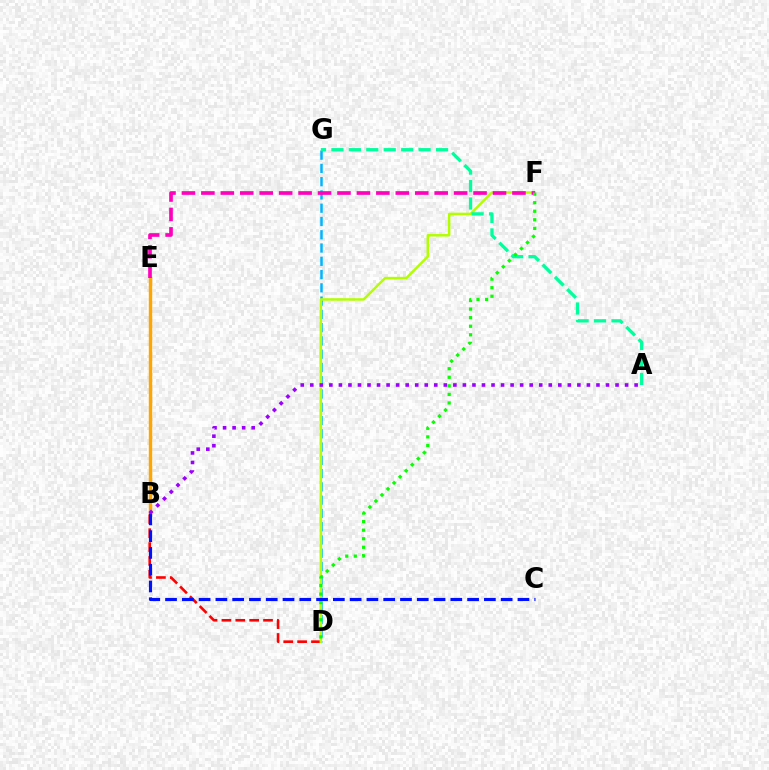{('B', 'D'): [{'color': '#ff0000', 'line_style': 'dashed', 'thickness': 1.88}], ('D', 'G'): [{'color': '#00b5ff', 'line_style': 'dashed', 'thickness': 1.8}], ('D', 'F'): [{'color': '#b3ff00', 'line_style': 'solid', 'thickness': 1.79}, {'color': '#08ff00', 'line_style': 'dotted', 'thickness': 2.33}], ('B', 'E'): [{'color': '#ffa500', 'line_style': 'solid', 'thickness': 2.47}], ('E', 'F'): [{'color': '#ff00bd', 'line_style': 'dashed', 'thickness': 2.64}], ('B', 'C'): [{'color': '#0010ff', 'line_style': 'dashed', 'thickness': 2.28}], ('A', 'B'): [{'color': '#9b00ff', 'line_style': 'dotted', 'thickness': 2.59}], ('A', 'G'): [{'color': '#00ff9d', 'line_style': 'dashed', 'thickness': 2.37}]}